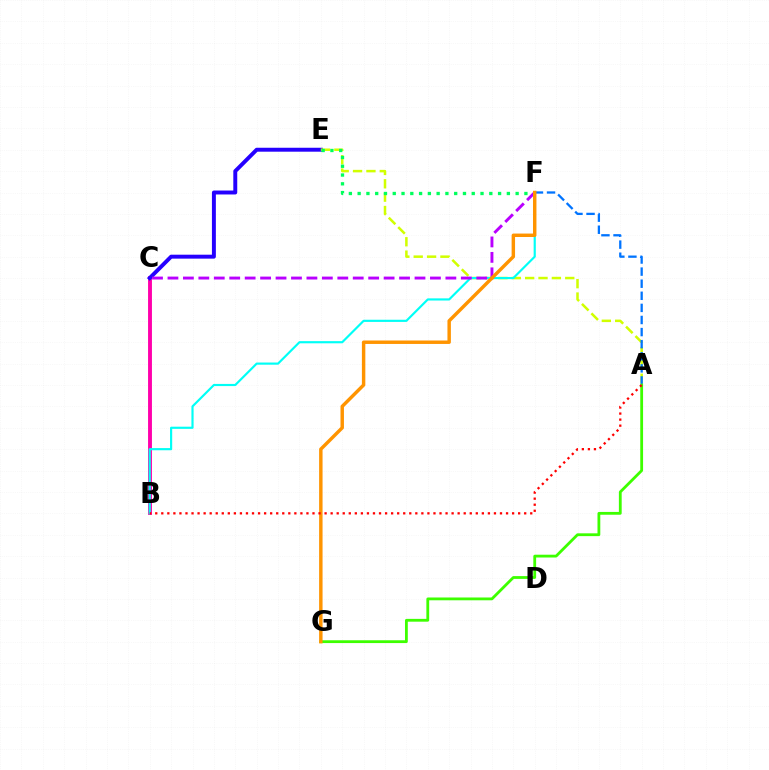{('B', 'C'): [{'color': '#ff00ac', 'line_style': 'solid', 'thickness': 2.8}], ('C', 'E'): [{'color': '#2500ff', 'line_style': 'solid', 'thickness': 2.84}], ('A', 'E'): [{'color': '#d1ff00', 'line_style': 'dashed', 'thickness': 1.82}], ('B', 'F'): [{'color': '#00fff6', 'line_style': 'solid', 'thickness': 1.56}], ('A', 'F'): [{'color': '#0074ff', 'line_style': 'dashed', 'thickness': 1.64}], ('E', 'F'): [{'color': '#00ff5c', 'line_style': 'dotted', 'thickness': 2.38}], ('C', 'F'): [{'color': '#b900ff', 'line_style': 'dashed', 'thickness': 2.1}], ('A', 'G'): [{'color': '#3dff00', 'line_style': 'solid', 'thickness': 2.02}], ('F', 'G'): [{'color': '#ff9400', 'line_style': 'solid', 'thickness': 2.48}], ('A', 'B'): [{'color': '#ff0000', 'line_style': 'dotted', 'thickness': 1.64}]}